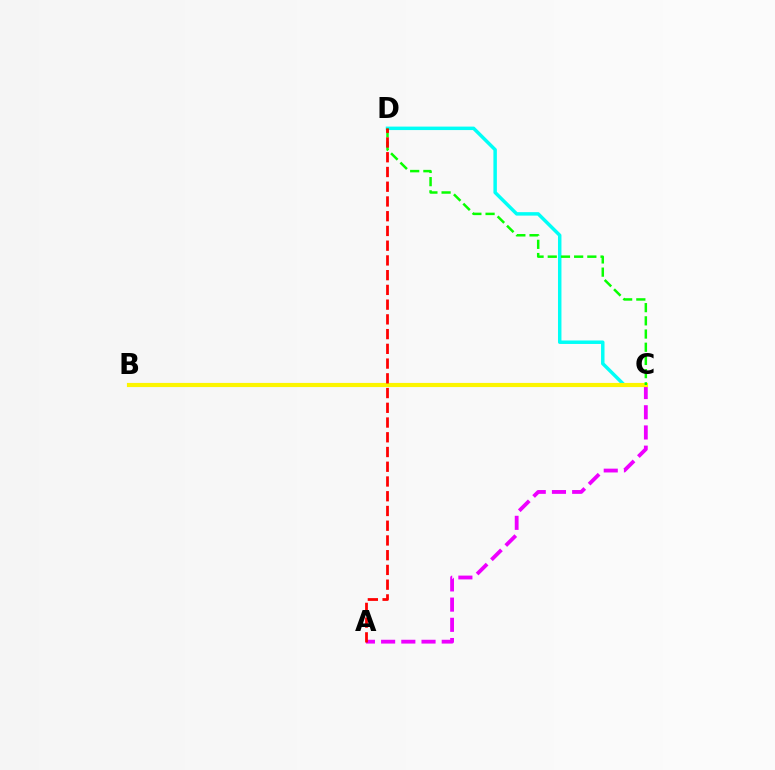{('B', 'C'): [{'color': '#0010ff', 'line_style': 'dotted', 'thickness': 2.54}, {'color': '#fcf500', 'line_style': 'solid', 'thickness': 2.98}], ('A', 'C'): [{'color': '#ee00ff', 'line_style': 'dashed', 'thickness': 2.74}], ('C', 'D'): [{'color': '#00fff6', 'line_style': 'solid', 'thickness': 2.5}, {'color': '#08ff00', 'line_style': 'dashed', 'thickness': 1.79}], ('A', 'D'): [{'color': '#ff0000', 'line_style': 'dashed', 'thickness': 2.0}]}